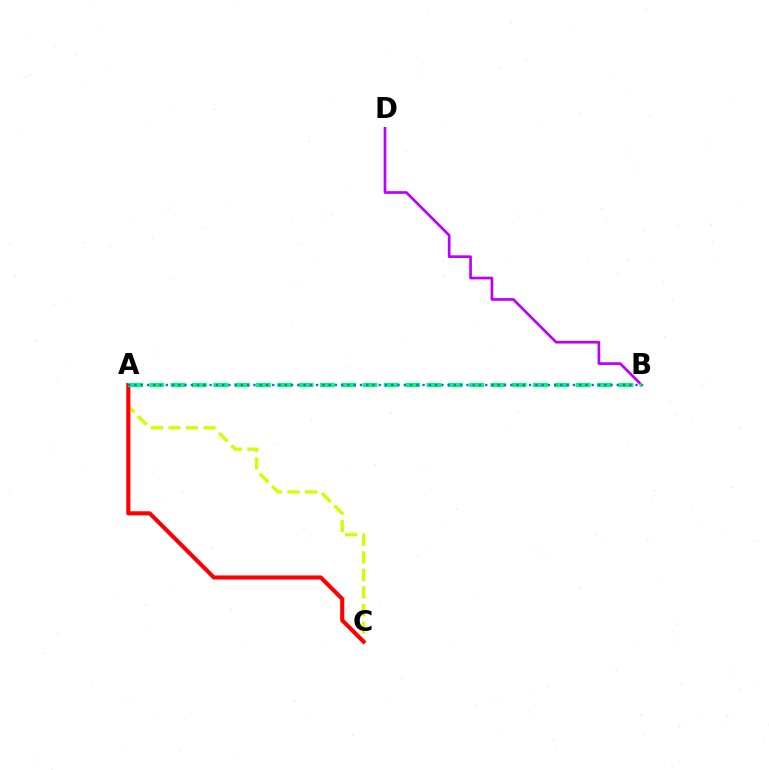{('B', 'D'): [{'color': '#b900ff', 'line_style': 'solid', 'thickness': 1.93}], ('A', 'C'): [{'color': '#d1ff00', 'line_style': 'dashed', 'thickness': 2.39}, {'color': '#ff0000', 'line_style': 'solid', 'thickness': 2.96}], ('A', 'B'): [{'color': '#00ff5c', 'line_style': 'dashed', 'thickness': 2.9}, {'color': '#0074ff', 'line_style': 'dotted', 'thickness': 1.7}]}